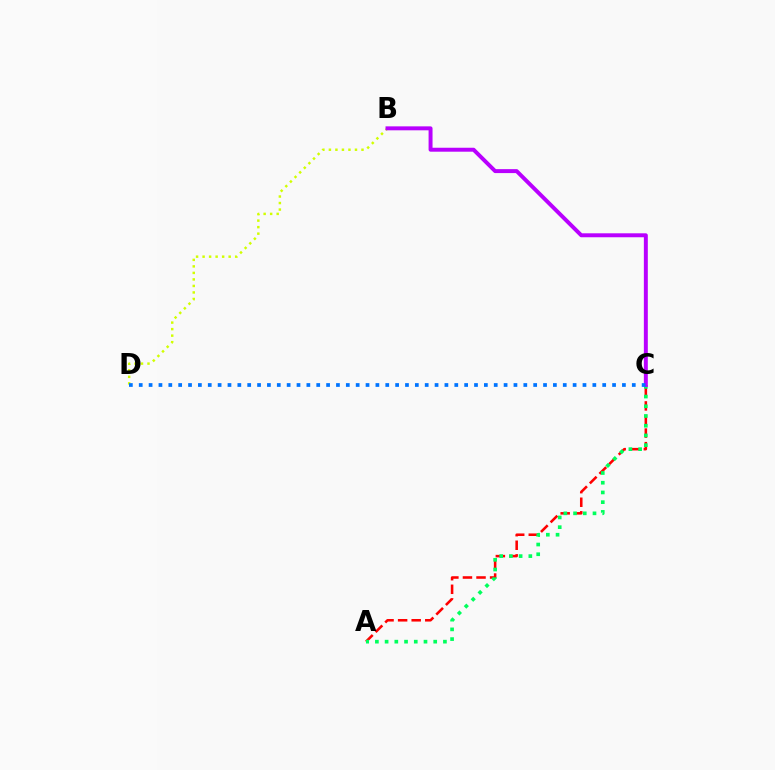{('B', 'D'): [{'color': '#d1ff00', 'line_style': 'dotted', 'thickness': 1.77}], ('A', 'C'): [{'color': '#ff0000', 'line_style': 'dashed', 'thickness': 1.84}, {'color': '#00ff5c', 'line_style': 'dotted', 'thickness': 2.64}], ('B', 'C'): [{'color': '#b900ff', 'line_style': 'solid', 'thickness': 2.84}], ('C', 'D'): [{'color': '#0074ff', 'line_style': 'dotted', 'thickness': 2.68}]}